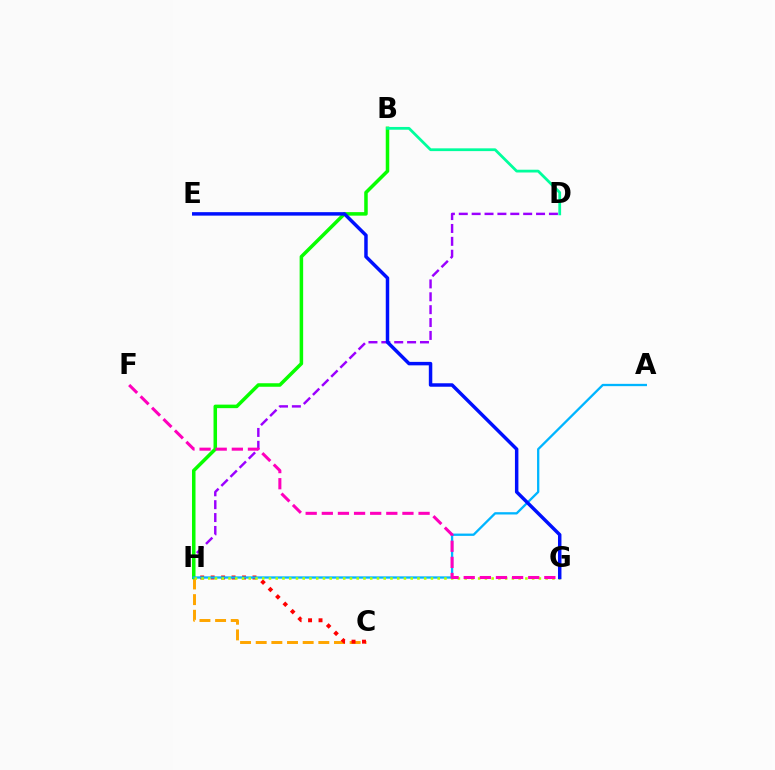{('C', 'H'): [{'color': '#ffa500', 'line_style': 'dashed', 'thickness': 2.13}, {'color': '#ff0000', 'line_style': 'dotted', 'thickness': 2.84}], ('D', 'H'): [{'color': '#9b00ff', 'line_style': 'dashed', 'thickness': 1.75}], ('B', 'H'): [{'color': '#08ff00', 'line_style': 'solid', 'thickness': 2.53}], ('A', 'H'): [{'color': '#00b5ff', 'line_style': 'solid', 'thickness': 1.66}], ('G', 'H'): [{'color': '#b3ff00', 'line_style': 'dotted', 'thickness': 1.83}], ('F', 'G'): [{'color': '#ff00bd', 'line_style': 'dashed', 'thickness': 2.19}], ('B', 'D'): [{'color': '#00ff9d', 'line_style': 'solid', 'thickness': 2.0}], ('E', 'G'): [{'color': '#0010ff', 'line_style': 'solid', 'thickness': 2.5}]}